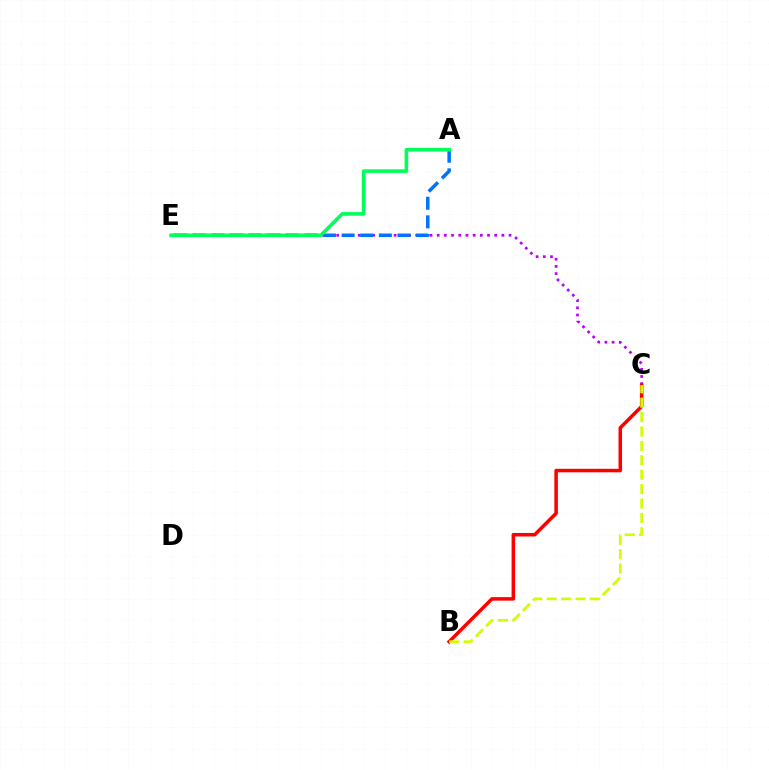{('C', 'E'): [{'color': '#b900ff', 'line_style': 'dotted', 'thickness': 1.95}], ('A', 'E'): [{'color': '#0074ff', 'line_style': 'dashed', 'thickness': 2.53}, {'color': '#00ff5c', 'line_style': 'solid', 'thickness': 2.58}], ('B', 'C'): [{'color': '#ff0000', 'line_style': 'solid', 'thickness': 2.53}, {'color': '#d1ff00', 'line_style': 'dashed', 'thickness': 1.96}]}